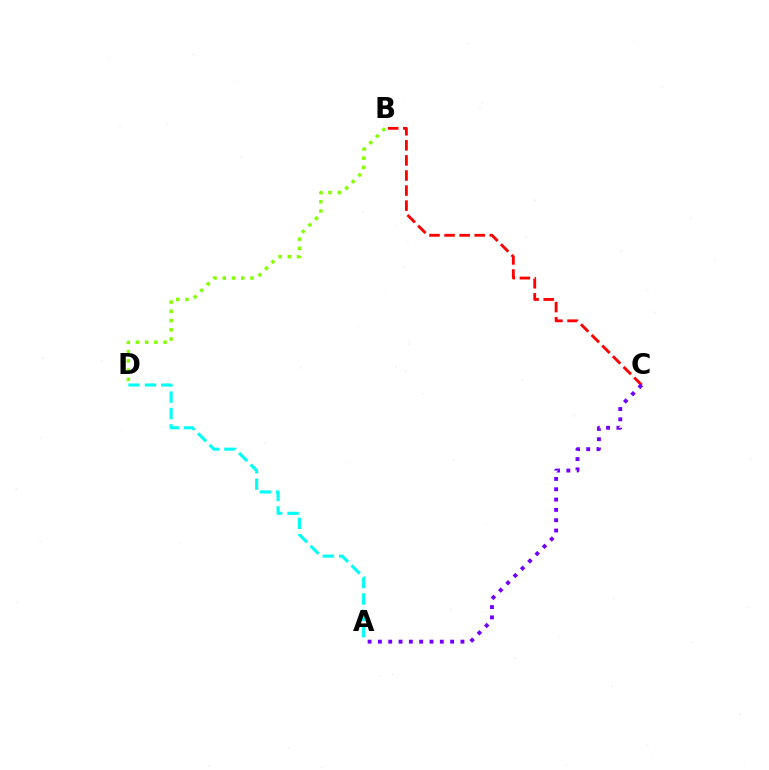{('B', 'C'): [{'color': '#ff0000', 'line_style': 'dashed', 'thickness': 2.05}], ('A', 'C'): [{'color': '#7200ff', 'line_style': 'dotted', 'thickness': 2.8}], ('B', 'D'): [{'color': '#84ff00', 'line_style': 'dotted', 'thickness': 2.51}], ('A', 'D'): [{'color': '#00fff6', 'line_style': 'dashed', 'thickness': 2.23}]}